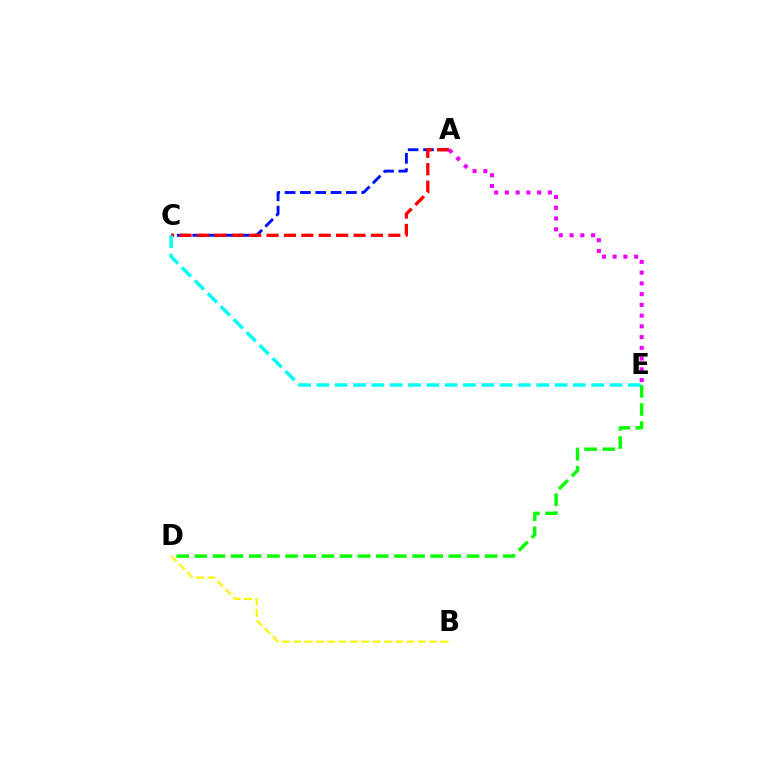{('B', 'D'): [{'color': '#fcf500', 'line_style': 'dashed', 'thickness': 1.54}], ('D', 'E'): [{'color': '#08ff00', 'line_style': 'dashed', 'thickness': 2.46}], ('A', 'E'): [{'color': '#ee00ff', 'line_style': 'dotted', 'thickness': 2.92}], ('A', 'C'): [{'color': '#0010ff', 'line_style': 'dashed', 'thickness': 2.08}, {'color': '#ff0000', 'line_style': 'dashed', 'thickness': 2.36}], ('C', 'E'): [{'color': '#00fff6', 'line_style': 'dashed', 'thickness': 2.49}]}